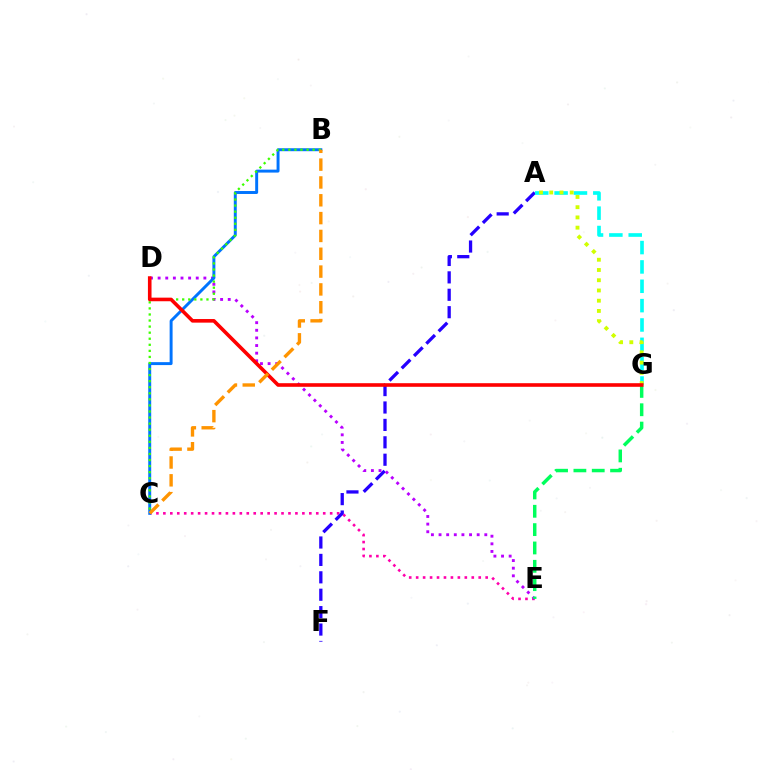{('C', 'E'): [{'color': '#ff00ac', 'line_style': 'dotted', 'thickness': 1.89}], ('A', 'F'): [{'color': '#2500ff', 'line_style': 'dashed', 'thickness': 2.37}], ('D', 'E'): [{'color': '#b900ff', 'line_style': 'dotted', 'thickness': 2.07}], ('B', 'C'): [{'color': '#0074ff', 'line_style': 'solid', 'thickness': 2.12}, {'color': '#3dff00', 'line_style': 'dotted', 'thickness': 1.65}, {'color': '#ff9400', 'line_style': 'dashed', 'thickness': 2.42}], ('E', 'G'): [{'color': '#00ff5c', 'line_style': 'dashed', 'thickness': 2.49}], ('A', 'G'): [{'color': '#00fff6', 'line_style': 'dashed', 'thickness': 2.63}, {'color': '#d1ff00', 'line_style': 'dotted', 'thickness': 2.78}], ('D', 'G'): [{'color': '#ff0000', 'line_style': 'solid', 'thickness': 2.59}]}